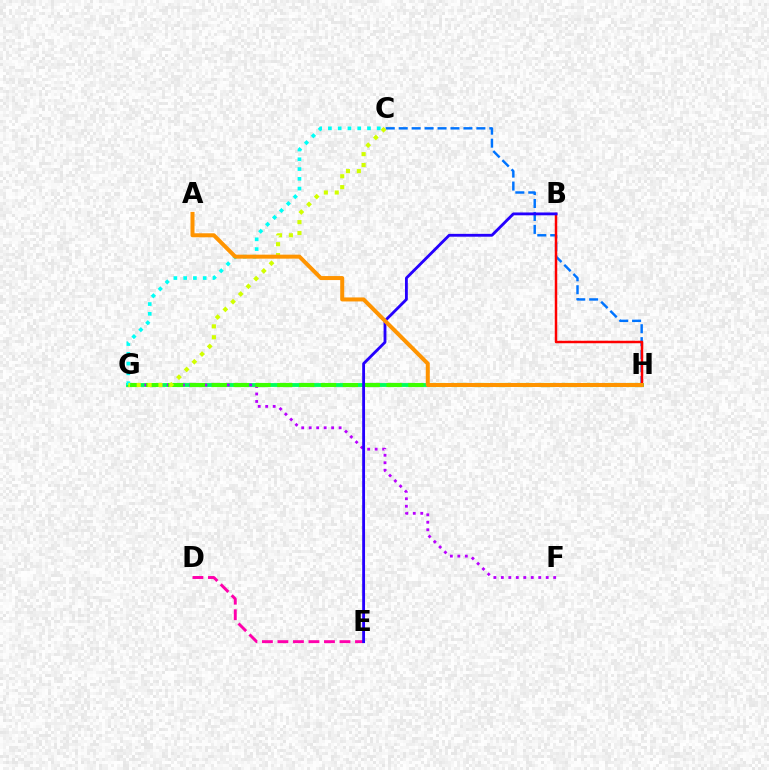{('G', 'H'): [{'color': '#00ff5c', 'line_style': 'solid', 'thickness': 2.77}, {'color': '#3dff00', 'line_style': 'dashed', 'thickness': 2.97}], ('F', 'G'): [{'color': '#b900ff', 'line_style': 'dotted', 'thickness': 2.03}], ('C', 'H'): [{'color': '#0074ff', 'line_style': 'dashed', 'thickness': 1.76}], ('C', 'G'): [{'color': '#00fff6', 'line_style': 'dotted', 'thickness': 2.66}, {'color': '#d1ff00', 'line_style': 'dotted', 'thickness': 2.95}], ('B', 'H'): [{'color': '#ff0000', 'line_style': 'solid', 'thickness': 1.79}], ('D', 'E'): [{'color': '#ff00ac', 'line_style': 'dashed', 'thickness': 2.11}], ('B', 'E'): [{'color': '#2500ff', 'line_style': 'solid', 'thickness': 2.04}], ('A', 'H'): [{'color': '#ff9400', 'line_style': 'solid', 'thickness': 2.88}]}